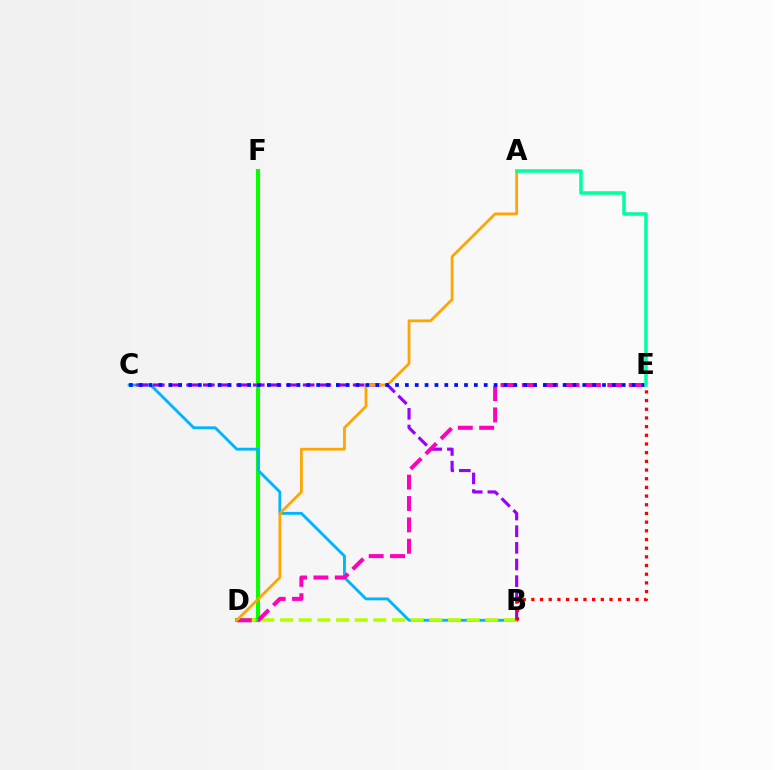{('D', 'F'): [{'color': '#08ff00', 'line_style': 'solid', 'thickness': 2.93}], ('B', 'C'): [{'color': '#00b5ff', 'line_style': 'solid', 'thickness': 2.06}, {'color': '#9b00ff', 'line_style': 'dashed', 'thickness': 2.26}], ('B', 'D'): [{'color': '#b3ff00', 'line_style': 'dashed', 'thickness': 2.54}], ('D', 'E'): [{'color': '#ff00bd', 'line_style': 'dashed', 'thickness': 2.9}], ('A', 'D'): [{'color': '#ffa500', 'line_style': 'solid', 'thickness': 1.99}], ('C', 'E'): [{'color': '#0010ff', 'line_style': 'dotted', 'thickness': 2.68}], ('A', 'E'): [{'color': '#00ff9d', 'line_style': 'solid', 'thickness': 2.53}], ('B', 'E'): [{'color': '#ff0000', 'line_style': 'dotted', 'thickness': 2.36}]}